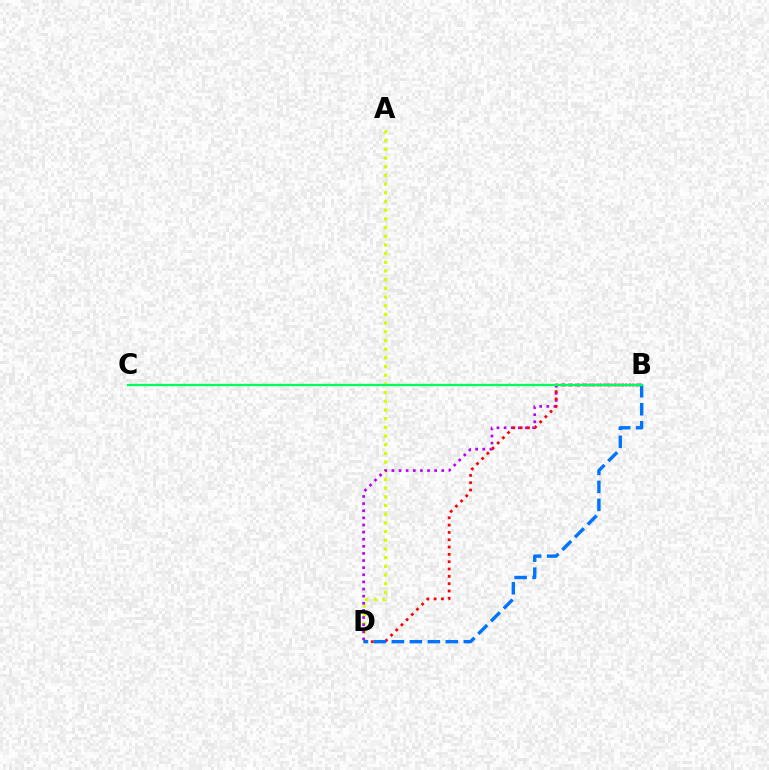{('A', 'D'): [{'color': '#d1ff00', 'line_style': 'dotted', 'thickness': 2.36}], ('B', 'D'): [{'color': '#b900ff', 'line_style': 'dotted', 'thickness': 1.93}, {'color': '#ff0000', 'line_style': 'dotted', 'thickness': 1.99}, {'color': '#0074ff', 'line_style': 'dashed', 'thickness': 2.44}], ('B', 'C'): [{'color': '#00ff5c', 'line_style': 'solid', 'thickness': 1.63}]}